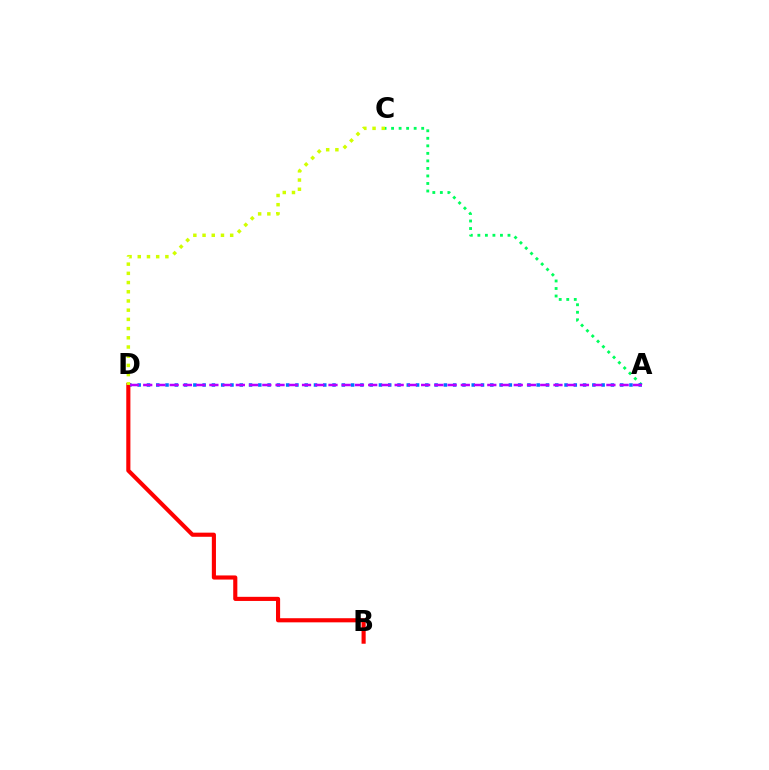{('A', 'C'): [{'color': '#00ff5c', 'line_style': 'dotted', 'thickness': 2.05}], ('A', 'D'): [{'color': '#0074ff', 'line_style': 'dotted', 'thickness': 2.52}, {'color': '#b900ff', 'line_style': 'dashed', 'thickness': 1.8}], ('B', 'D'): [{'color': '#ff0000', 'line_style': 'solid', 'thickness': 2.97}], ('C', 'D'): [{'color': '#d1ff00', 'line_style': 'dotted', 'thickness': 2.5}]}